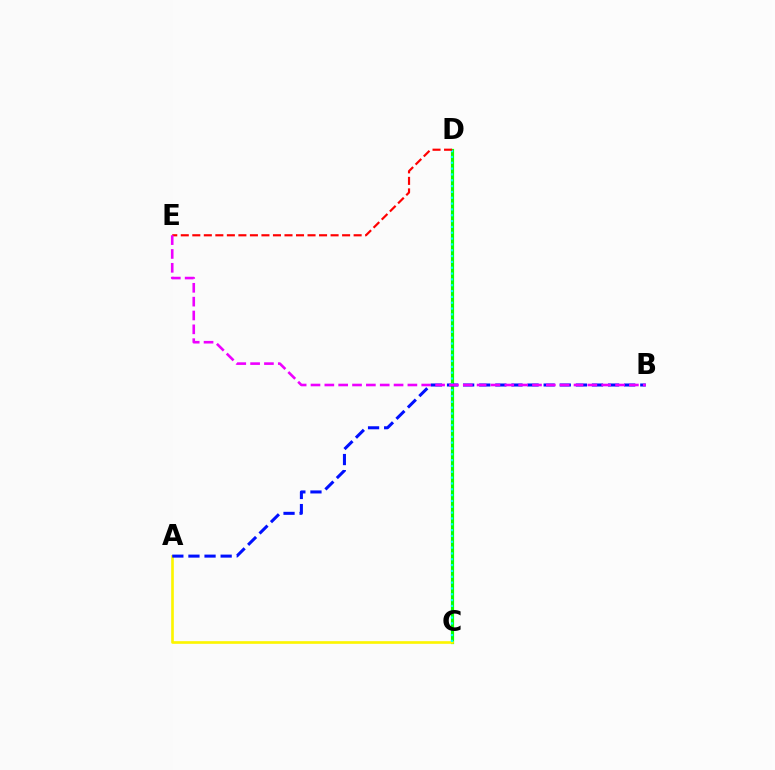{('C', 'D'): [{'color': '#08ff00', 'line_style': 'solid', 'thickness': 2.29}, {'color': '#00fff6', 'line_style': 'dotted', 'thickness': 1.58}], ('A', 'C'): [{'color': '#fcf500', 'line_style': 'solid', 'thickness': 1.9}], ('A', 'B'): [{'color': '#0010ff', 'line_style': 'dashed', 'thickness': 2.19}], ('D', 'E'): [{'color': '#ff0000', 'line_style': 'dashed', 'thickness': 1.57}], ('B', 'E'): [{'color': '#ee00ff', 'line_style': 'dashed', 'thickness': 1.88}]}